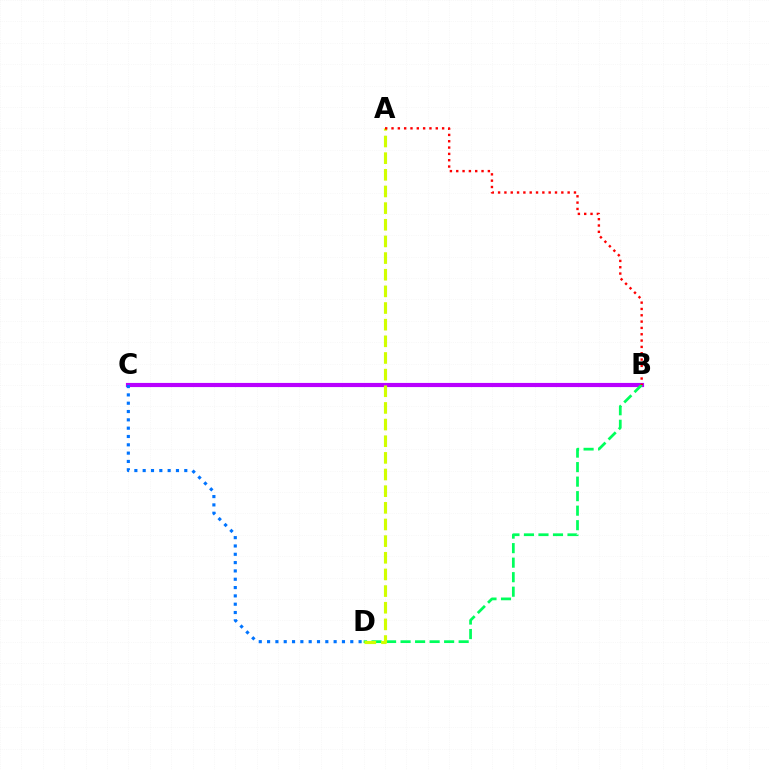{('B', 'C'): [{'color': '#b900ff', 'line_style': 'solid', 'thickness': 2.99}], ('B', 'D'): [{'color': '#00ff5c', 'line_style': 'dashed', 'thickness': 1.97}], ('A', 'D'): [{'color': '#d1ff00', 'line_style': 'dashed', 'thickness': 2.26}], ('C', 'D'): [{'color': '#0074ff', 'line_style': 'dotted', 'thickness': 2.26}], ('A', 'B'): [{'color': '#ff0000', 'line_style': 'dotted', 'thickness': 1.72}]}